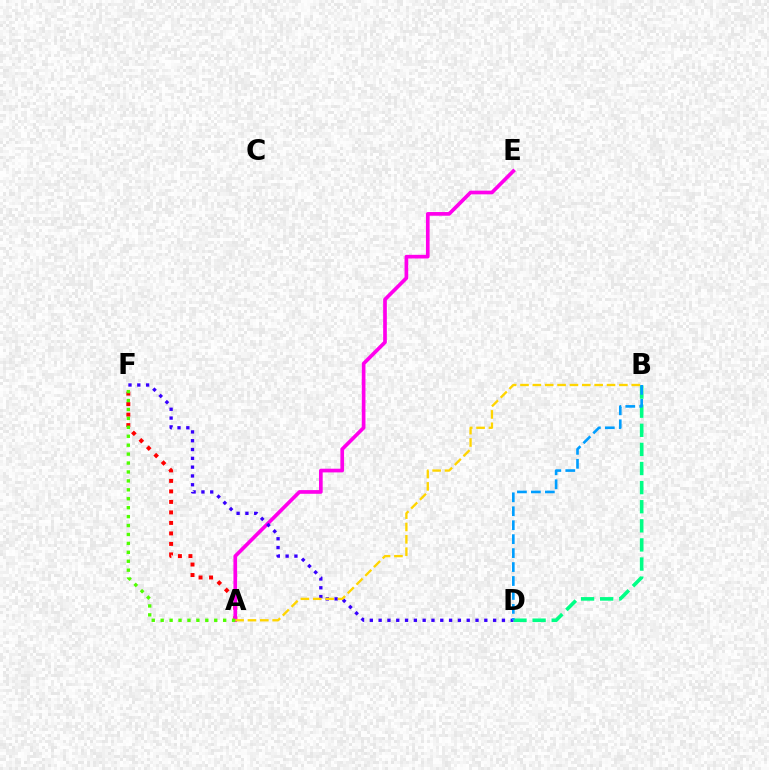{('A', 'F'): [{'color': '#ff0000', 'line_style': 'dotted', 'thickness': 2.85}, {'color': '#4fff00', 'line_style': 'dotted', 'thickness': 2.43}], ('A', 'E'): [{'color': '#ff00ed', 'line_style': 'solid', 'thickness': 2.66}], ('B', 'D'): [{'color': '#00ff86', 'line_style': 'dashed', 'thickness': 2.6}, {'color': '#009eff', 'line_style': 'dashed', 'thickness': 1.9}], ('D', 'F'): [{'color': '#3700ff', 'line_style': 'dotted', 'thickness': 2.39}], ('A', 'B'): [{'color': '#ffd500', 'line_style': 'dashed', 'thickness': 1.68}]}